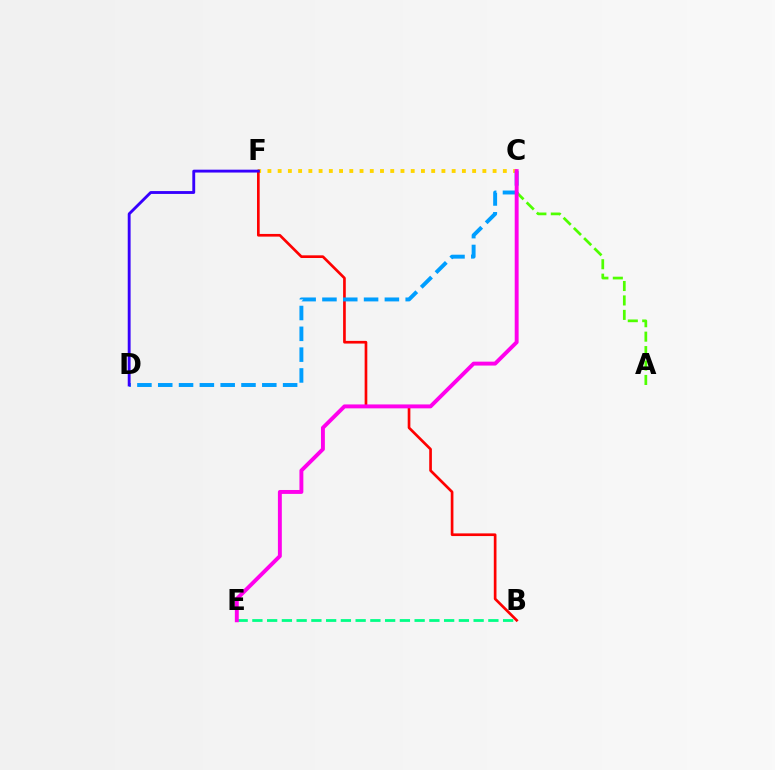{('C', 'F'): [{'color': '#ffd500', 'line_style': 'dotted', 'thickness': 2.78}], ('A', 'C'): [{'color': '#4fff00', 'line_style': 'dashed', 'thickness': 1.96}], ('B', 'F'): [{'color': '#ff0000', 'line_style': 'solid', 'thickness': 1.92}], ('B', 'E'): [{'color': '#00ff86', 'line_style': 'dashed', 'thickness': 2.0}], ('C', 'D'): [{'color': '#009eff', 'line_style': 'dashed', 'thickness': 2.83}], ('C', 'E'): [{'color': '#ff00ed', 'line_style': 'solid', 'thickness': 2.82}], ('D', 'F'): [{'color': '#3700ff', 'line_style': 'solid', 'thickness': 2.06}]}